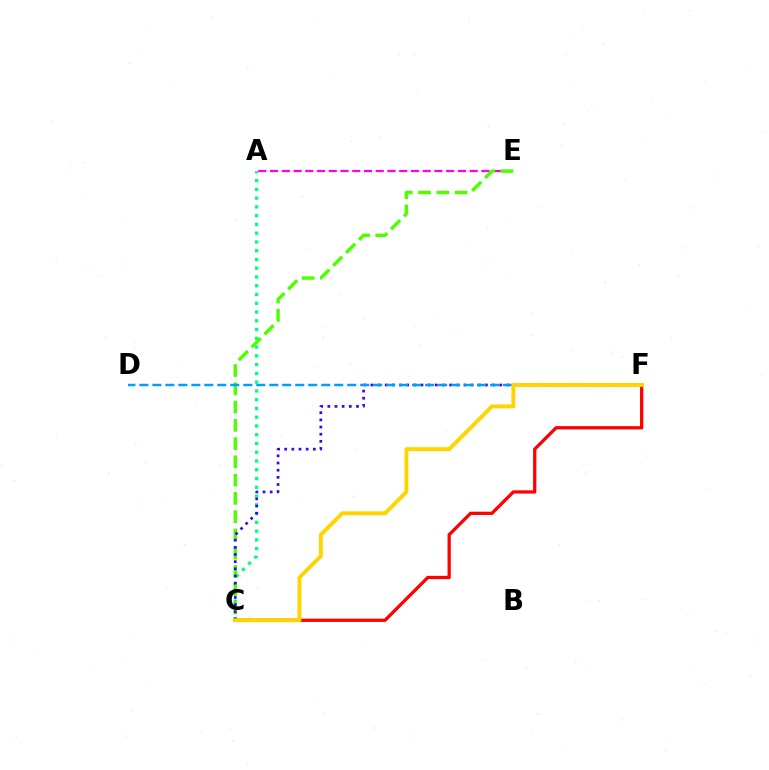{('A', 'C'): [{'color': '#00ff86', 'line_style': 'dotted', 'thickness': 2.38}], ('A', 'E'): [{'color': '#ff00ed', 'line_style': 'dashed', 'thickness': 1.6}], ('C', 'E'): [{'color': '#4fff00', 'line_style': 'dashed', 'thickness': 2.48}], ('C', 'F'): [{'color': '#ff0000', 'line_style': 'solid', 'thickness': 2.35}, {'color': '#3700ff', 'line_style': 'dotted', 'thickness': 1.95}, {'color': '#ffd500', 'line_style': 'solid', 'thickness': 2.82}], ('D', 'F'): [{'color': '#009eff', 'line_style': 'dashed', 'thickness': 1.76}]}